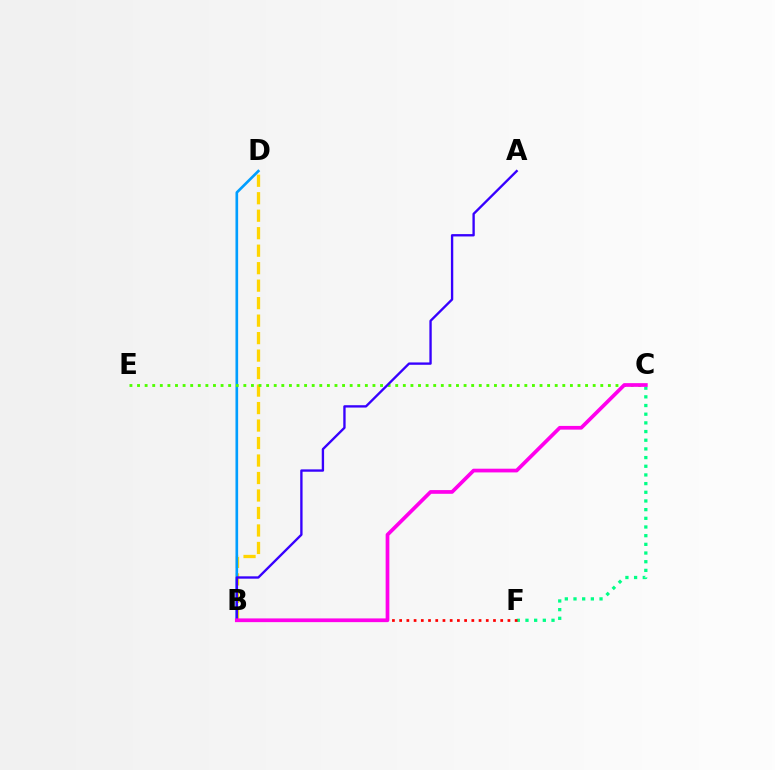{('B', 'D'): [{'color': '#ffd500', 'line_style': 'dashed', 'thickness': 2.38}, {'color': '#009eff', 'line_style': 'solid', 'thickness': 1.92}], ('C', 'F'): [{'color': '#00ff86', 'line_style': 'dotted', 'thickness': 2.36}], ('B', 'F'): [{'color': '#ff0000', 'line_style': 'dotted', 'thickness': 1.96}], ('C', 'E'): [{'color': '#4fff00', 'line_style': 'dotted', 'thickness': 2.06}], ('A', 'B'): [{'color': '#3700ff', 'line_style': 'solid', 'thickness': 1.69}], ('B', 'C'): [{'color': '#ff00ed', 'line_style': 'solid', 'thickness': 2.68}]}